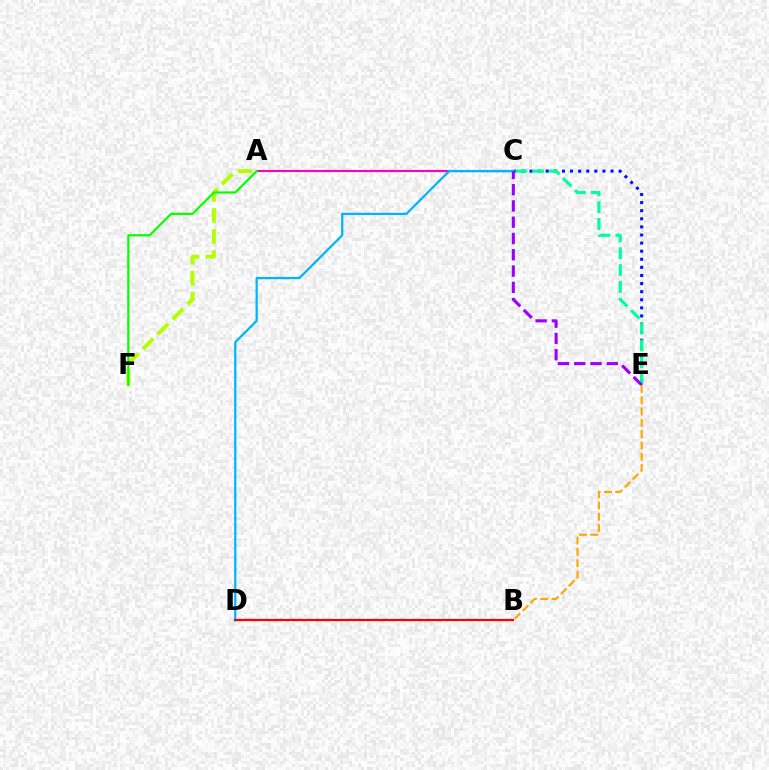{('C', 'E'): [{'color': '#0010ff', 'line_style': 'dotted', 'thickness': 2.2}, {'color': '#00ff9d', 'line_style': 'dashed', 'thickness': 2.29}, {'color': '#9b00ff', 'line_style': 'dashed', 'thickness': 2.21}], ('A', 'C'): [{'color': '#ff00bd', 'line_style': 'solid', 'thickness': 1.52}], ('C', 'D'): [{'color': '#00b5ff', 'line_style': 'solid', 'thickness': 1.63}], ('A', 'F'): [{'color': '#b3ff00', 'line_style': 'dashed', 'thickness': 2.85}, {'color': '#08ff00', 'line_style': 'solid', 'thickness': 1.59}], ('B', 'D'): [{'color': '#ff0000', 'line_style': 'solid', 'thickness': 1.59}], ('B', 'E'): [{'color': '#ffa500', 'line_style': 'dashed', 'thickness': 1.53}]}